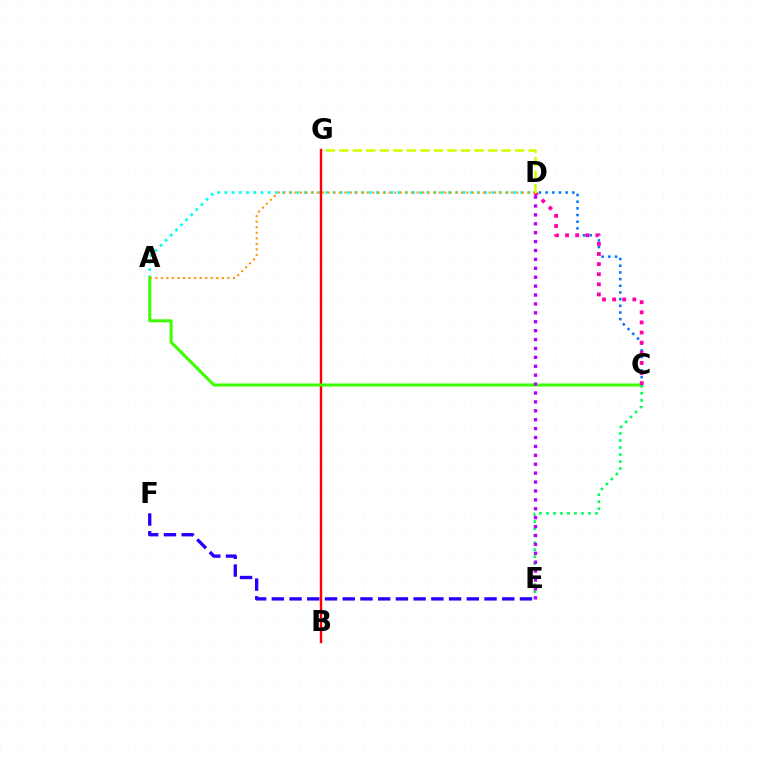{('E', 'F'): [{'color': '#2500ff', 'line_style': 'dashed', 'thickness': 2.41}], ('A', 'D'): [{'color': '#00fff6', 'line_style': 'dotted', 'thickness': 1.96}, {'color': '#ff9400', 'line_style': 'dotted', 'thickness': 1.51}], ('C', 'D'): [{'color': '#0074ff', 'line_style': 'dotted', 'thickness': 1.81}, {'color': '#ff00ac', 'line_style': 'dotted', 'thickness': 2.75}], ('B', 'G'): [{'color': '#ff0000', 'line_style': 'solid', 'thickness': 1.73}], ('A', 'C'): [{'color': '#3dff00', 'line_style': 'solid', 'thickness': 2.18}], ('C', 'E'): [{'color': '#00ff5c', 'line_style': 'dotted', 'thickness': 1.9}], ('D', 'G'): [{'color': '#d1ff00', 'line_style': 'dashed', 'thickness': 1.84}], ('D', 'E'): [{'color': '#b900ff', 'line_style': 'dotted', 'thickness': 2.42}]}